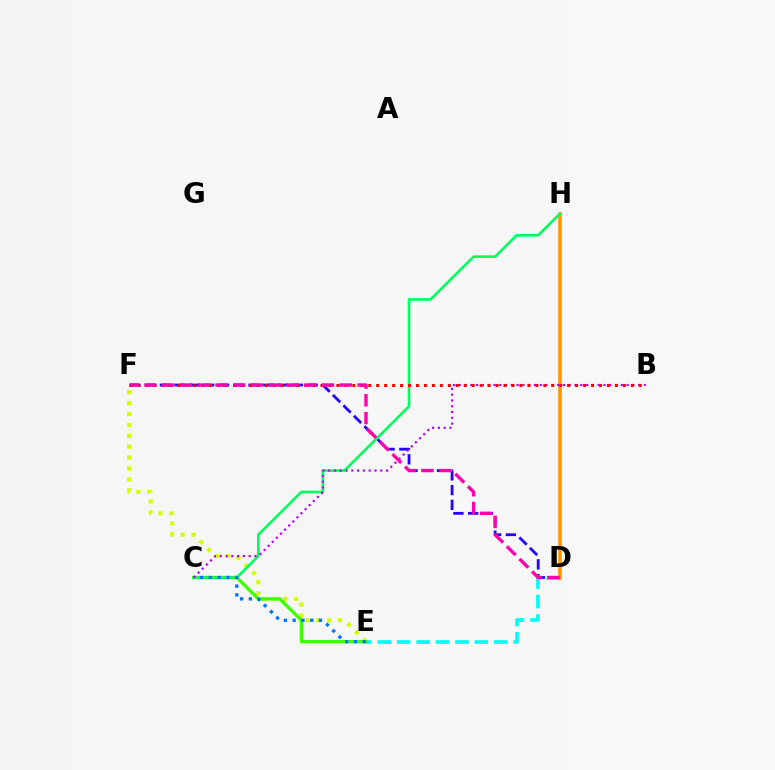{('D', 'E'): [{'color': '#00fff6', 'line_style': 'dashed', 'thickness': 2.64}], ('D', 'F'): [{'color': '#2500ff', 'line_style': 'dashed', 'thickness': 2.01}, {'color': '#ff00ac', 'line_style': 'dashed', 'thickness': 2.41}], ('E', 'F'): [{'color': '#d1ff00', 'line_style': 'dotted', 'thickness': 2.96}], ('D', 'H'): [{'color': '#ff9400', 'line_style': 'solid', 'thickness': 2.55}], ('C', 'E'): [{'color': '#3dff00', 'line_style': 'solid', 'thickness': 2.4}, {'color': '#0074ff', 'line_style': 'dotted', 'thickness': 2.38}], ('C', 'H'): [{'color': '#00ff5c', 'line_style': 'solid', 'thickness': 1.89}], ('B', 'C'): [{'color': '#b900ff', 'line_style': 'dotted', 'thickness': 1.57}], ('B', 'F'): [{'color': '#ff0000', 'line_style': 'dotted', 'thickness': 2.16}]}